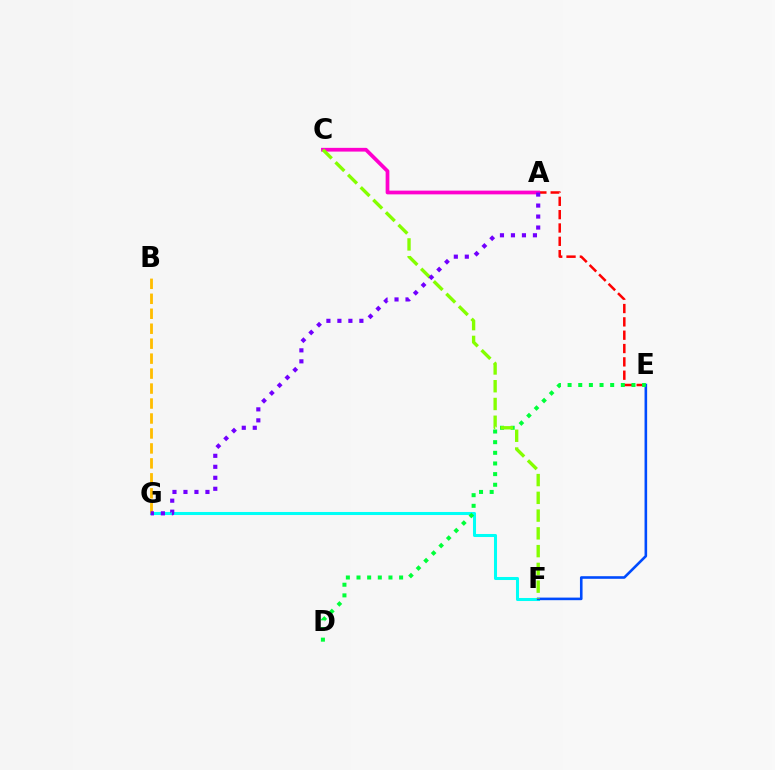{('A', 'E'): [{'color': '#ff0000', 'line_style': 'dashed', 'thickness': 1.81}], ('A', 'C'): [{'color': '#ff00cf', 'line_style': 'solid', 'thickness': 2.69}], ('F', 'G'): [{'color': '#00fff6', 'line_style': 'solid', 'thickness': 2.19}], ('E', 'F'): [{'color': '#004bff', 'line_style': 'solid', 'thickness': 1.87}], ('B', 'G'): [{'color': '#ffbd00', 'line_style': 'dashed', 'thickness': 2.03}], ('D', 'E'): [{'color': '#00ff39', 'line_style': 'dotted', 'thickness': 2.89}], ('C', 'F'): [{'color': '#84ff00', 'line_style': 'dashed', 'thickness': 2.41}], ('A', 'G'): [{'color': '#7200ff', 'line_style': 'dotted', 'thickness': 2.99}]}